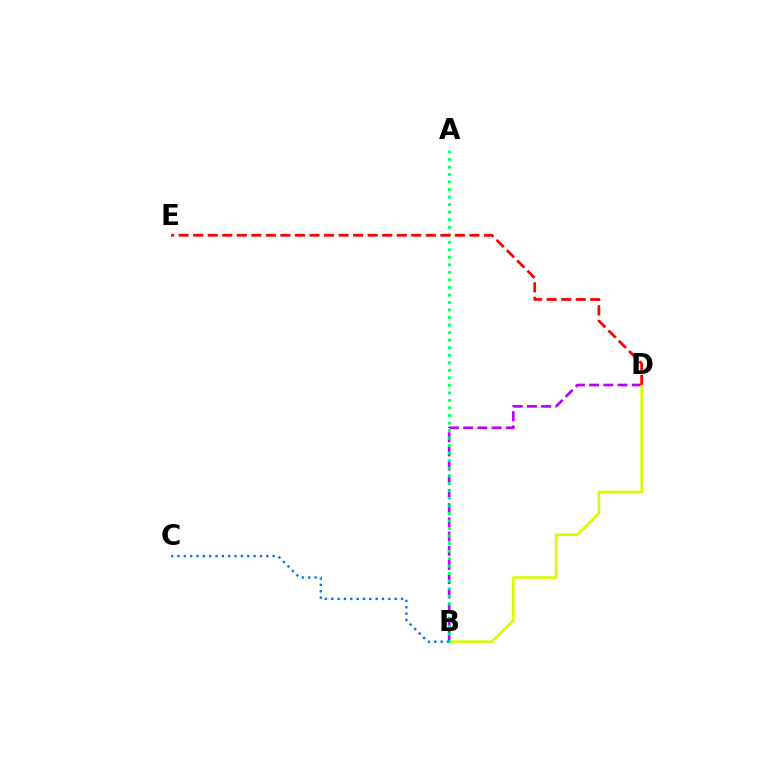{('B', 'D'): [{'color': '#b900ff', 'line_style': 'dashed', 'thickness': 1.93}, {'color': '#d1ff00', 'line_style': 'solid', 'thickness': 1.85}], ('A', 'B'): [{'color': '#00ff5c', 'line_style': 'dotted', 'thickness': 2.05}], ('D', 'E'): [{'color': '#ff0000', 'line_style': 'dashed', 'thickness': 1.98}], ('B', 'C'): [{'color': '#0074ff', 'line_style': 'dotted', 'thickness': 1.72}]}